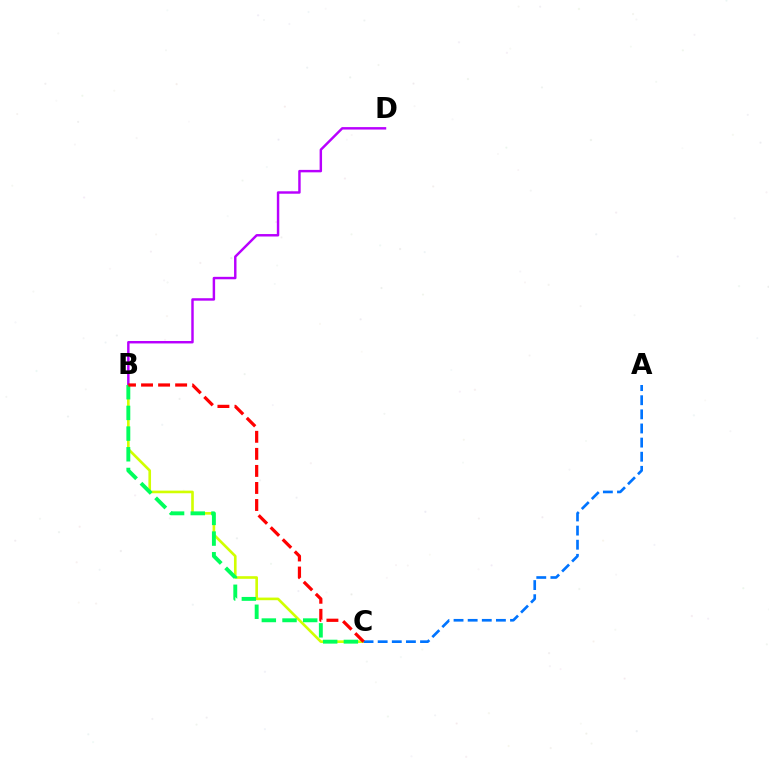{('B', 'C'): [{'color': '#d1ff00', 'line_style': 'solid', 'thickness': 1.89}, {'color': '#00ff5c', 'line_style': 'dashed', 'thickness': 2.81}, {'color': '#ff0000', 'line_style': 'dashed', 'thickness': 2.32}], ('B', 'D'): [{'color': '#b900ff', 'line_style': 'solid', 'thickness': 1.76}], ('A', 'C'): [{'color': '#0074ff', 'line_style': 'dashed', 'thickness': 1.92}]}